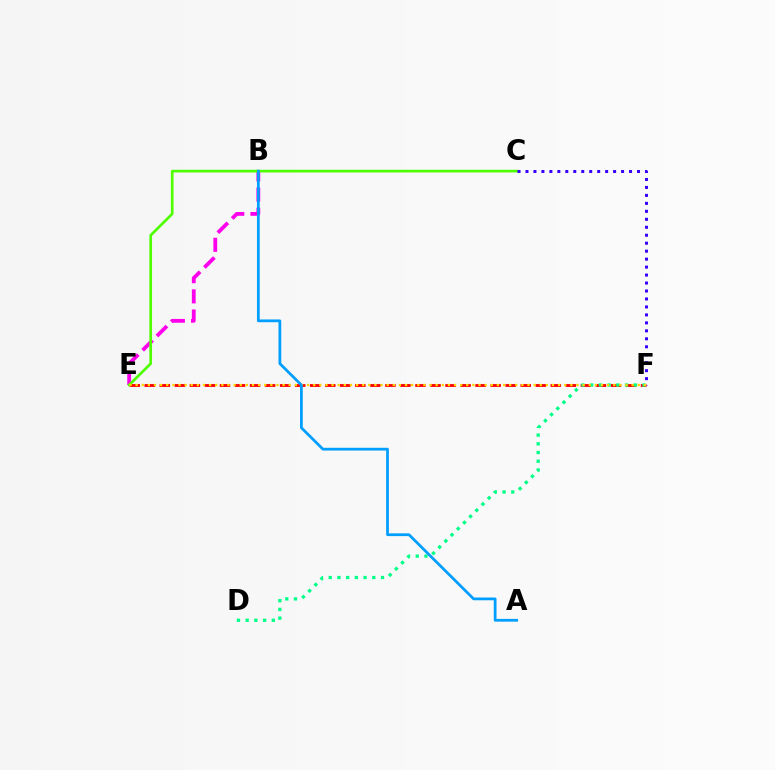{('B', 'E'): [{'color': '#ff00ed', 'line_style': 'dashed', 'thickness': 2.74}], ('E', 'F'): [{'color': '#ff0000', 'line_style': 'dashed', 'thickness': 2.04}, {'color': '#ffd500', 'line_style': 'dotted', 'thickness': 1.66}], ('C', 'E'): [{'color': '#4fff00', 'line_style': 'solid', 'thickness': 1.94}], ('C', 'F'): [{'color': '#3700ff', 'line_style': 'dotted', 'thickness': 2.16}], ('D', 'F'): [{'color': '#00ff86', 'line_style': 'dotted', 'thickness': 2.37}], ('A', 'B'): [{'color': '#009eff', 'line_style': 'solid', 'thickness': 1.98}]}